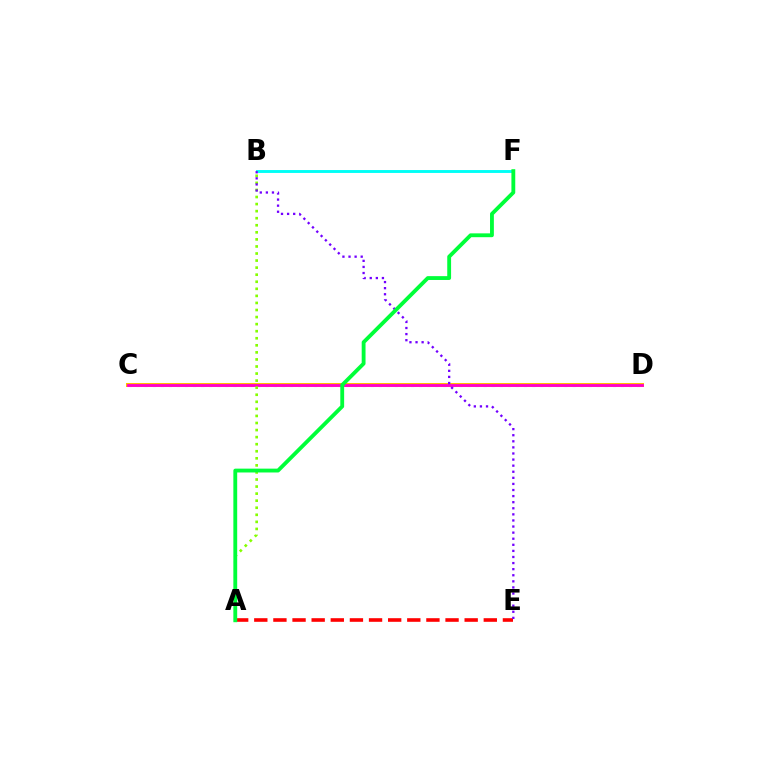{('C', 'D'): [{'color': '#004bff', 'line_style': 'dotted', 'thickness': 2.19}, {'color': '#ffbd00', 'line_style': 'solid', 'thickness': 2.89}, {'color': '#ff00cf', 'line_style': 'solid', 'thickness': 2.03}], ('B', 'F'): [{'color': '#00fff6', 'line_style': 'solid', 'thickness': 2.09}], ('A', 'E'): [{'color': '#ff0000', 'line_style': 'dashed', 'thickness': 2.6}], ('A', 'B'): [{'color': '#84ff00', 'line_style': 'dotted', 'thickness': 1.92}], ('B', 'E'): [{'color': '#7200ff', 'line_style': 'dotted', 'thickness': 1.65}], ('A', 'F'): [{'color': '#00ff39', 'line_style': 'solid', 'thickness': 2.76}]}